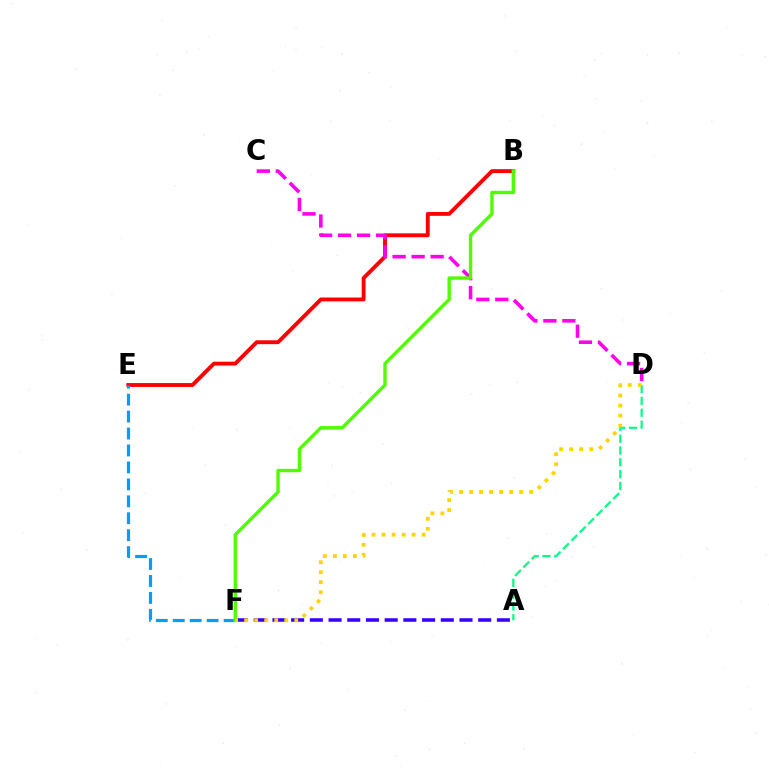{('B', 'E'): [{'color': '#ff0000', 'line_style': 'solid', 'thickness': 2.79}], ('C', 'D'): [{'color': '#ff00ed', 'line_style': 'dashed', 'thickness': 2.58}], ('E', 'F'): [{'color': '#009eff', 'line_style': 'dashed', 'thickness': 2.3}], ('A', 'F'): [{'color': '#3700ff', 'line_style': 'dashed', 'thickness': 2.54}], ('B', 'F'): [{'color': '#4fff00', 'line_style': 'solid', 'thickness': 2.44}], ('A', 'D'): [{'color': '#00ff86', 'line_style': 'dashed', 'thickness': 1.61}], ('D', 'F'): [{'color': '#ffd500', 'line_style': 'dotted', 'thickness': 2.72}]}